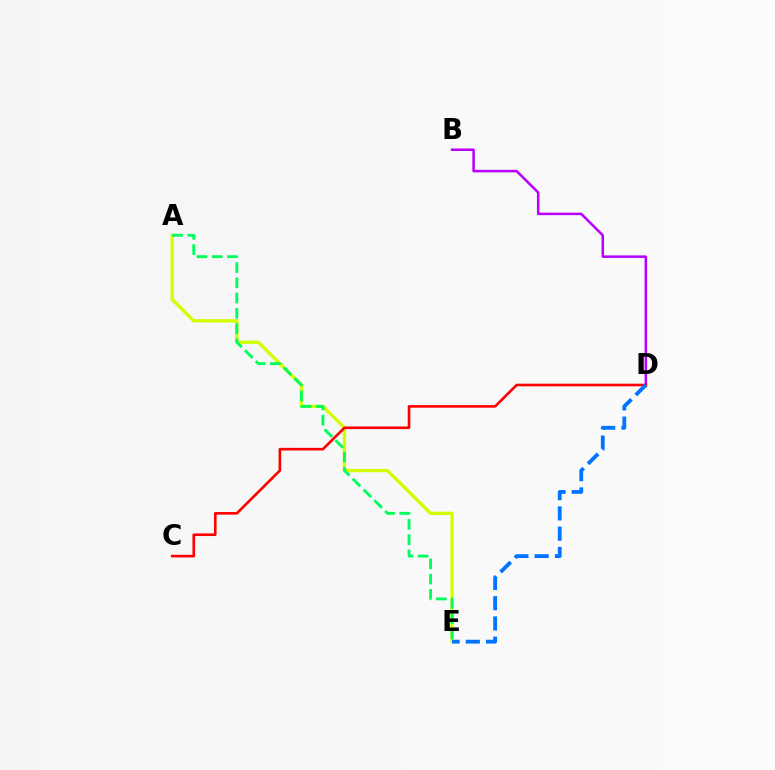{('A', 'E'): [{'color': '#d1ff00', 'line_style': 'solid', 'thickness': 2.41}, {'color': '#00ff5c', 'line_style': 'dashed', 'thickness': 2.07}], ('B', 'D'): [{'color': '#b900ff', 'line_style': 'solid', 'thickness': 1.81}], ('C', 'D'): [{'color': '#ff0000', 'line_style': 'solid', 'thickness': 1.89}], ('D', 'E'): [{'color': '#0074ff', 'line_style': 'dashed', 'thickness': 2.75}]}